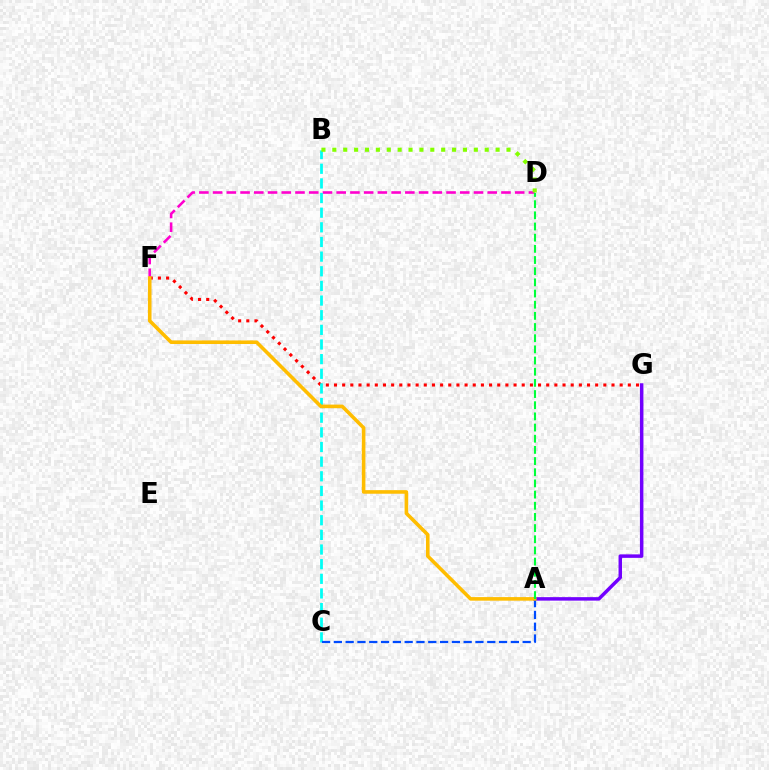{('F', 'G'): [{'color': '#ff0000', 'line_style': 'dotted', 'thickness': 2.22}], ('D', 'F'): [{'color': '#ff00cf', 'line_style': 'dashed', 'thickness': 1.87}], ('A', 'G'): [{'color': '#7200ff', 'line_style': 'solid', 'thickness': 2.51}], ('B', 'C'): [{'color': '#00fff6', 'line_style': 'dashed', 'thickness': 1.99}], ('A', 'C'): [{'color': '#004bff', 'line_style': 'dashed', 'thickness': 1.6}], ('A', 'F'): [{'color': '#ffbd00', 'line_style': 'solid', 'thickness': 2.58}], ('A', 'D'): [{'color': '#00ff39', 'line_style': 'dashed', 'thickness': 1.52}], ('B', 'D'): [{'color': '#84ff00', 'line_style': 'dotted', 'thickness': 2.96}]}